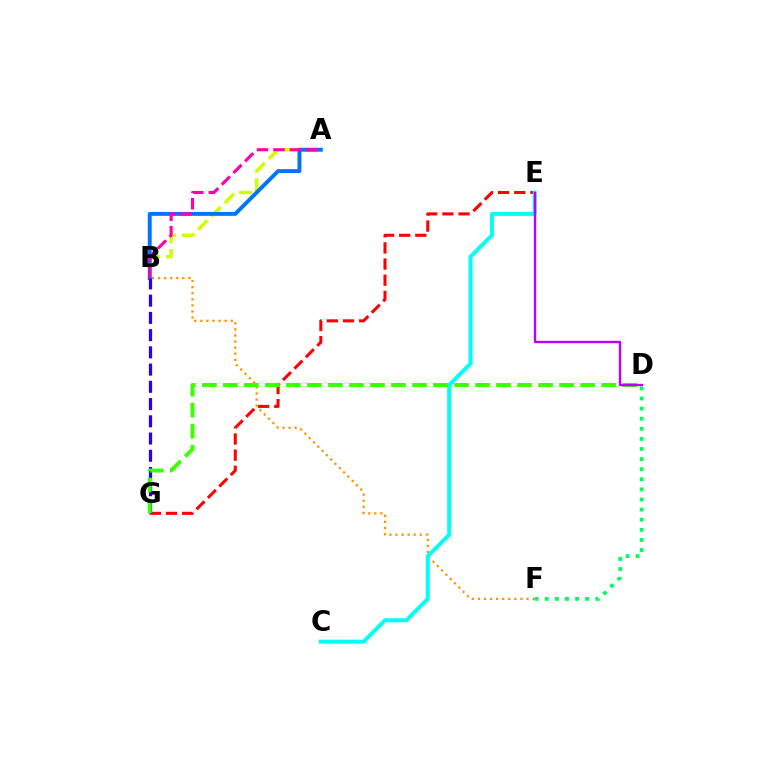{('B', 'F'): [{'color': '#ff9400', 'line_style': 'dotted', 'thickness': 1.65}], ('E', 'G'): [{'color': '#ff0000', 'line_style': 'dashed', 'thickness': 2.19}], ('A', 'B'): [{'color': '#d1ff00', 'line_style': 'dashed', 'thickness': 2.54}, {'color': '#0074ff', 'line_style': 'solid', 'thickness': 2.82}, {'color': '#ff00ac', 'line_style': 'dashed', 'thickness': 2.24}], ('C', 'E'): [{'color': '#00fff6', 'line_style': 'solid', 'thickness': 2.84}], ('B', 'G'): [{'color': '#2500ff', 'line_style': 'dashed', 'thickness': 2.34}], ('D', 'G'): [{'color': '#3dff00', 'line_style': 'dashed', 'thickness': 2.85}], ('D', 'E'): [{'color': '#b900ff', 'line_style': 'solid', 'thickness': 1.7}], ('D', 'F'): [{'color': '#00ff5c', 'line_style': 'dotted', 'thickness': 2.74}]}